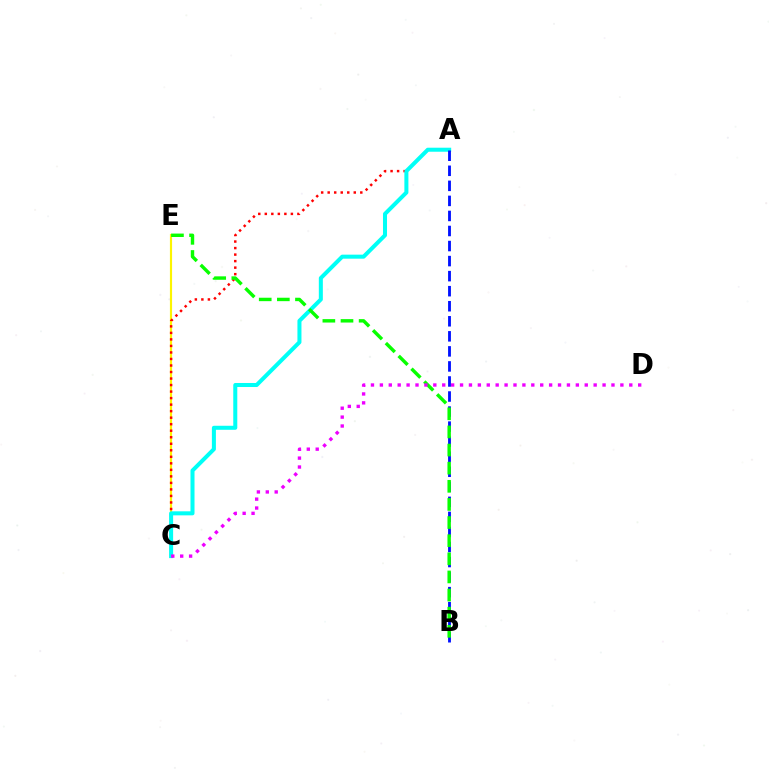{('C', 'E'): [{'color': '#fcf500', 'line_style': 'solid', 'thickness': 1.55}], ('A', 'C'): [{'color': '#ff0000', 'line_style': 'dotted', 'thickness': 1.77}, {'color': '#00fff6', 'line_style': 'solid', 'thickness': 2.9}], ('A', 'B'): [{'color': '#0010ff', 'line_style': 'dashed', 'thickness': 2.04}], ('B', 'E'): [{'color': '#08ff00', 'line_style': 'dashed', 'thickness': 2.46}], ('C', 'D'): [{'color': '#ee00ff', 'line_style': 'dotted', 'thickness': 2.42}]}